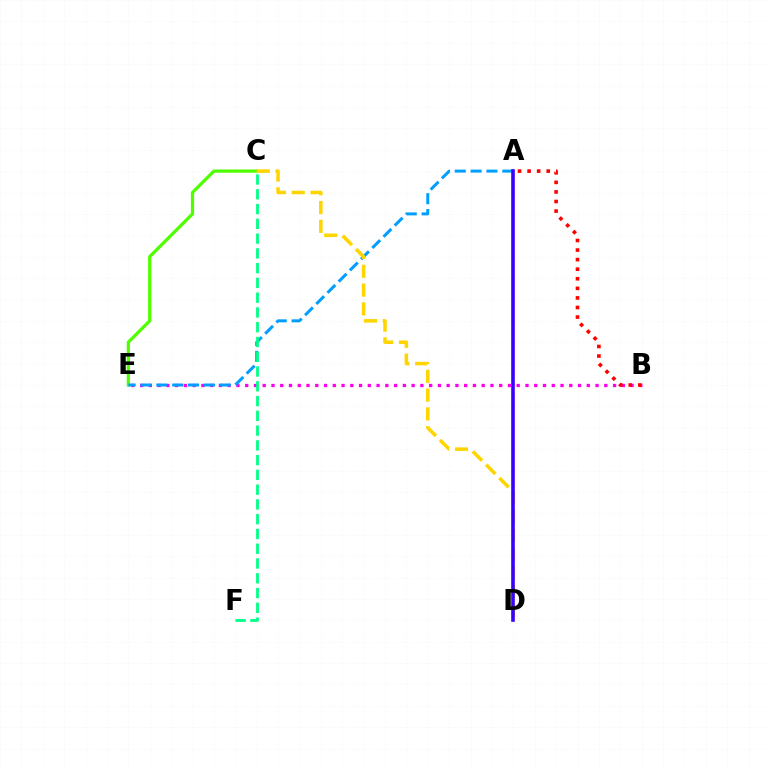{('C', 'E'): [{'color': '#4fff00', 'line_style': 'solid', 'thickness': 2.33}], ('B', 'E'): [{'color': '#ff00ed', 'line_style': 'dotted', 'thickness': 2.38}], ('A', 'E'): [{'color': '#009eff', 'line_style': 'dashed', 'thickness': 2.15}], ('C', 'F'): [{'color': '#00ff86', 'line_style': 'dashed', 'thickness': 2.01}], ('C', 'D'): [{'color': '#ffd500', 'line_style': 'dashed', 'thickness': 2.55}], ('A', 'D'): [{'color': '#3700ff', 'line_style': 'solid', 'thickness': 2.59}], ('A', 'B'): [{'color': '#ff0000', 'line_style': 'dotted', 'thickness': 2.6}]}